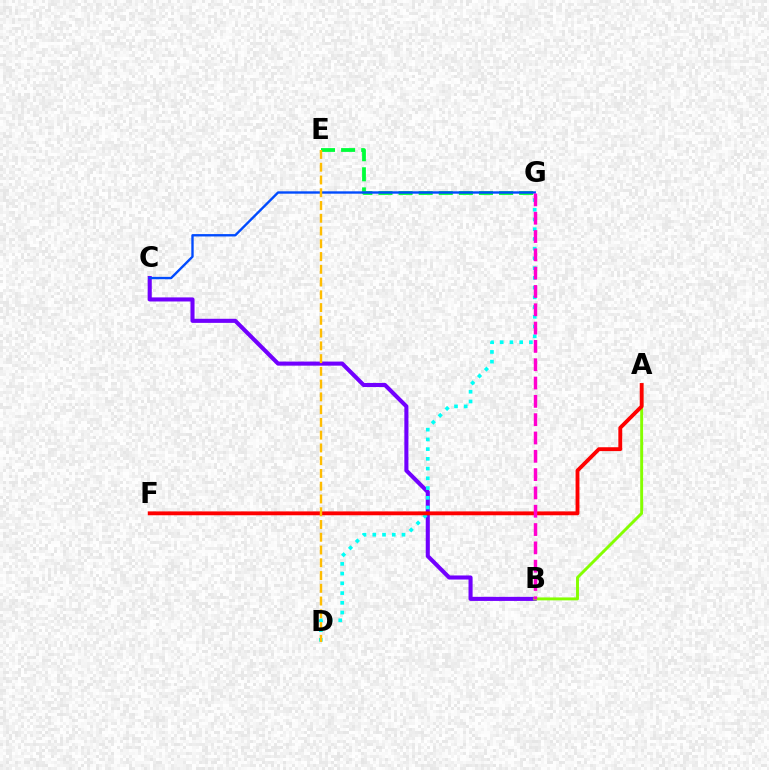{('B', 'C'): [{'color': '#7200ff', 'line_style': 'solid', 'thickness': 2.94}], ('D', 'G'): [{'color': '#00fff6', 'line_style': 'dotted', 'thickness': 2.65}], ('E', 'G'): [{'color': '#00ff39', 'line_style': 'dashed', 'thickness': 2.73}], ('C', 'G'): [{'color': '#004bff', 'line_style': 'solid', 'thickness': 1.71}], ('A', 'B'): [{'color': '#84ff00', 'line_style': 'solid', 'thickness': 2.1}], ('A', 'F'): [{'color': '#ff0000', 'line_style': 'solid', 'thickness': 2.78}], ('D', 'E'): [{'color': '#ffbd00', 'line_style': 'dashed', 'thickness': 1.73}], ('B', 'G'): [{'color': '#ff00cf', 'line_style': 'dashed', 'thickness': 2.49}]}